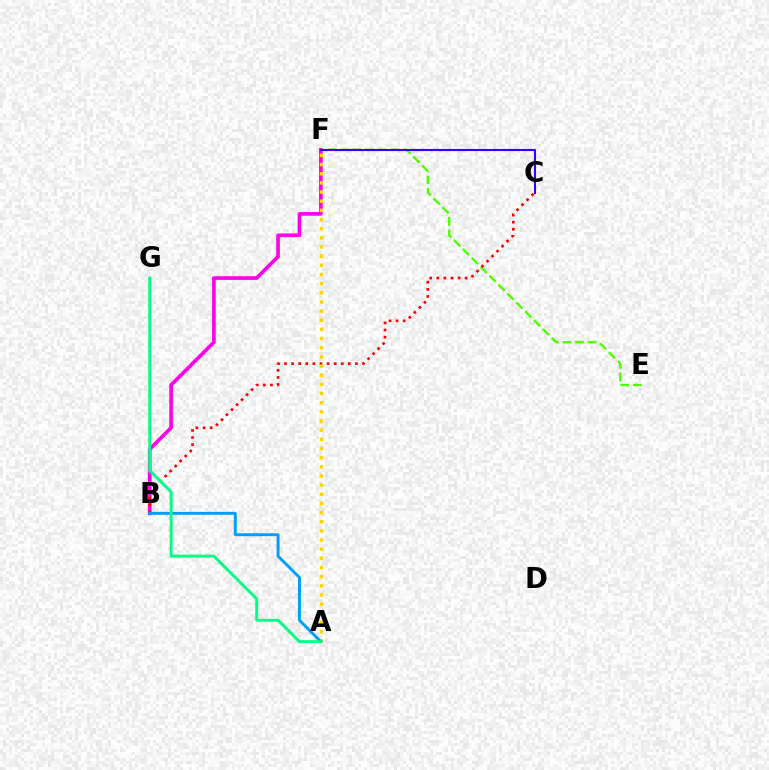{('B', 'F'): [{'color': '#ff00ed', 'line_style': 'solid', 'thickness': 2.62}], ('E', 'F'): [{'color': '#4fff00', 'line_style': 'dashed', 'thickness': 1.71}], ('B', 'C'): [{'color': '#ff0000', 'line_style': 'dotted', 'thickness': 1.93}], ('A', 'F'): [{'color': '#ffd500', 'line_style': 'dotted', 'thickness': 2.49}], ('A', 'B'): [{'color': '#009eff', 'line_style': 'solid', 'thickness': 2.1}], ('C', 'F'): [{'color': '#3700ff', 'line_style': 'solid', 'thickness': 1.53}], ('A', 'G'): [{'color': '#00ff86', 'line_style': 'solid', 'thickness': 2.1}]}